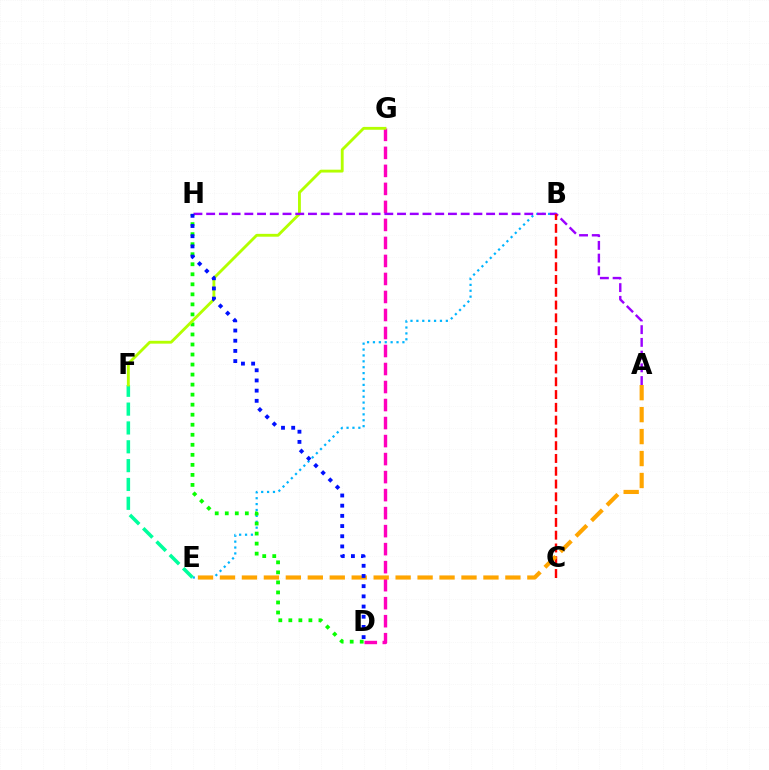{('B', 'E'): [{'color': '#00b5ff', 'line_style': 'dotted', 'thickness': 1.6}], ('E', 'F'): [{'color': '#00ff9d', 'line_style': 'dashed', 'thickness': 2.56}], ('D', 'H'): [{'color': '#08ff00', 'line_style': 'dotted', 'thickness': 2.73}, {'color': '#0010ff', 'line_style': 'dotted', 'thickness': 2.77}], ('D', 'G'): [{'color': '#ff00bd', 'line_style': 'dashed', 'thickness': 2.45}], ('F', 'G'): [{'color': '#b3ff00', 'line_style': 'solid', 'thickness': 2.05}], ('A', 'H'): [{'color': '#9b00ff', 'line_style': 'dashed', 'thickness': 1.73}], ('B', 'C'): [{'color': '#ff0000', 'line_style': 'dashed', 'thickness': 1.74}], ('A', 'E'): [{'color': '#ffa500', 'line_style': 'dashed', 'thickness': 2.98}]}